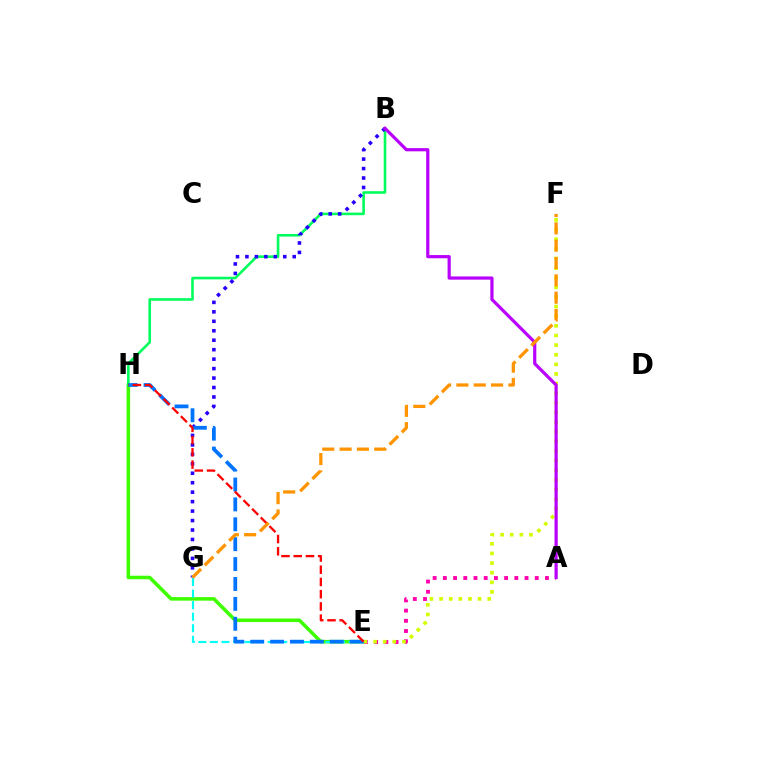{('E', 'H'): [{'color': '#3dff00', 'line_style': 'solid', 'thickness': 2.56}, {'color': '#0074ff', 'line_style': 'dashed', 'thickness': 2.7}, {'color': '#ff0000', 'line_style': 'dashed', 'thickness': 1.66}], ('E', 'G'): [{'color': '#00fff6', 'line_style': 'dashed', 'thickness': 1.57}], ('B', 'H'): [{'color': '#00ff5c', 'line_style': 'solid', 'thickness': 1.87}], ('A', 'E'): [{'color': '#ff00ac', 'line_style': 'dotted', 'thickness': 2.77}], ('E', 'F'): [{'color': '#d1ff00', 'line_style': 'dotted', 'thickness': 2.62}], ('B', 'G'): [{'color': '#2500ff', 'line_style': 'dotted', 'thickness': 2.57}], ('A', 'B'): [{'color': '#b900ff', 'line_style': 'solid', 'thickness': 2.3}], ('F', 'G'): [{'color': '#ff9400', 'line_style': 'dashed', 'thickness': 2.35}]}